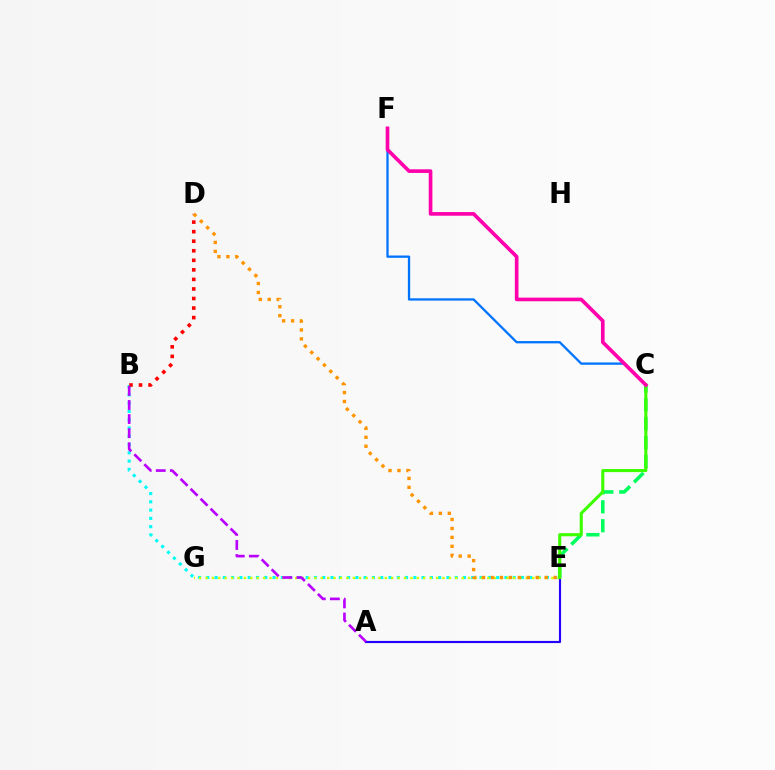{('B', 'E'): [{'color': '#00fff6', 'line_style': 'dotted', 'thickness': 2.25}], ('B', 'D'): [{'color': '#ff0000', 'line_style': 'dotted', 'thickness': 2.59}], ('C', 'E'): [{'color': '#00ff5c', 'line_style': 'dashed', 'thickness': 2.57}, {'color': '#3dff00', 'line_style': 'solid', 'thickness': 2.23}], ('C', 'F'): [{'color': '#0074ff', 'line_style': 'solid', 'thickness': 1.66}, {'color': '#ff00ac', 'line_style': 'solid', 'thickness': 2.63}], ('E', 'G'): [{'color': '#d1ff00', 'line_style': 'dotted', 'thickness': 1.74}], ('D', 'E'): [{'color': '#ff9400', 'line_style': 'dotted', 'thickness': 2.43}], ('A', 'E'): [{'color': '#2500ff', 'line_style': 'solid', 'thickness': 1.55}], ('A', 'B'): [{'color': '#b900ff', 'line_style': 'dashed', 'thickness': 1.91}]}